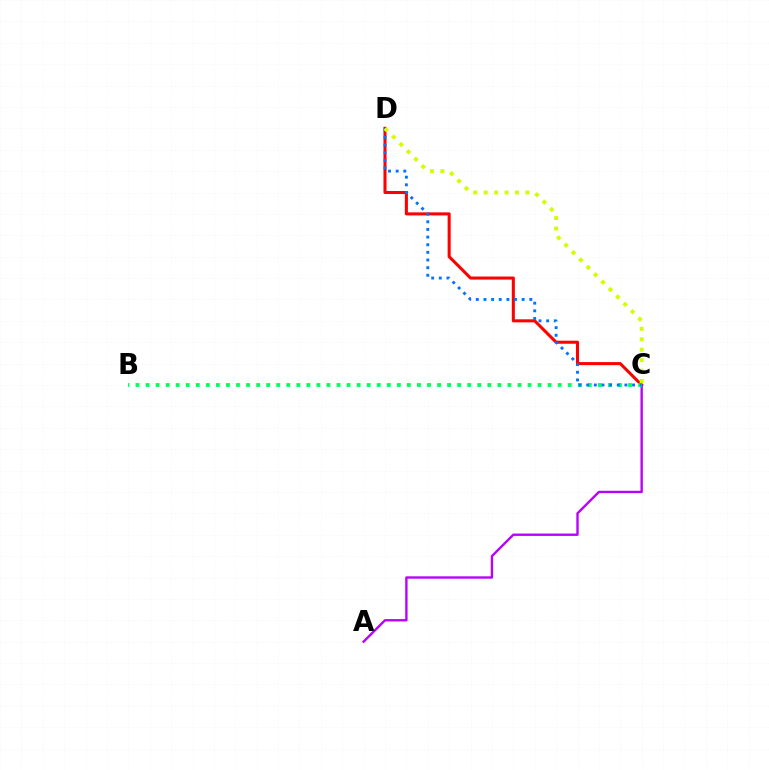{('C', 'D'): [{'color': '#ff0000', 'line_style': 'solid', 'thickness': 2.2}, {'color': '#0074ff', 'line_style': 'dotted', 'thickness': 2.08}, {'color': '#d1ff00', 'line_style': 'dotted', 'thickness': 2.84}], ('A', 'C'): [{'color': '#b900ff', 'line_style': 'solid', 'thickness': 1.7}], ('B', 'C'): [{'color': '#00ff5c', 'line_style': 'dotted', 'thickness': 2.73}]}